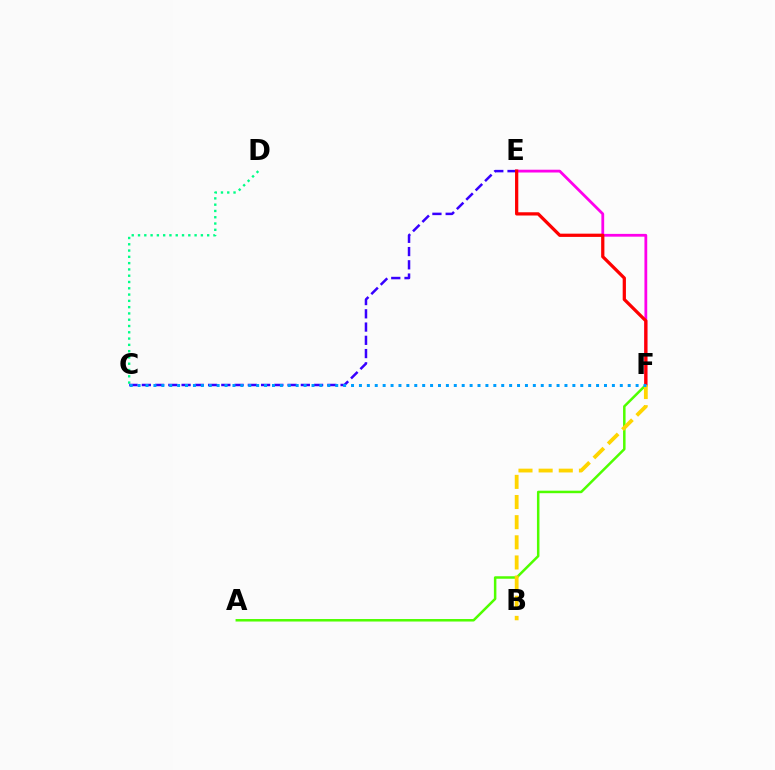{('E', 'F'): [{'color': '#ff00ed', 'line_style': 'solid', 'thickness': 2.0}, {'color': '#ff0000', 'line_style': 'solid', 'thickness': 2.34}], ('C', 'D'): [{'color': '#00ff86', 'line_style': 'dotted', 'thickness': 1.71}], ('A', 'F'): [{'color': '#4fff00', 'line_style': 'solid', 'thickness': 1.8}], ('C', 'E'): [{'color': '#3700ff', 'line_style': 'dashed', 'thickness': 1.8}], ('B', 'F'): [{'color': '#ffd500', 'line_style': 'dashed', 'thickness': 2.74}], ('C', 'F'): [{'color': '#009eff', 'line_style': 'dotted', 'thickness': 2.15}]}